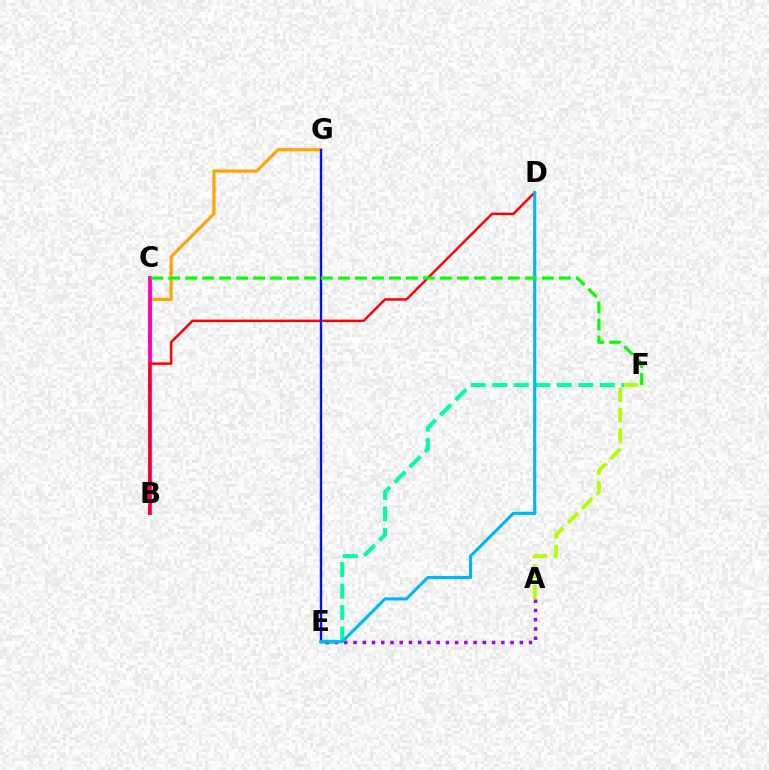{('E', 'F'): [{'color': '#00ff9d', 'line_style': 'dashed', 'thickness': 2.92}], ('A', 'F'): [{'color': '#b3ff00', 'line_style': 'dashed', 'thickness': 2.77}], ('B', 'G'): [{'color': '#ffa500', 'line_style': 'solid', 'thickness': 2.27}], ('B', 'C'): [{'color': '#ff00bd', 'line_style': 'solid', 'thickness': 2.76}], ('A', 'E'): [{'color': '#9b00ff', 'line_style': 'dotted', 'thickness': 2.51}], ('B', 'D'): [{'color': '#ff0000', 'line_style': 'solid', 'thickness': 1.79}], ('E', 'G'): [{'color': '#0010ff', 'line_style': 'solid', 'thickness': 1.71}], ('D', 'E'): [{'color': '#00b5ff', 'line_style': 'solid', 'thickness': 2.26}], ('C', 'F'): [{'color': '#08ff00', 'line_style': 'dashed', 'thickness': 2.31}]}